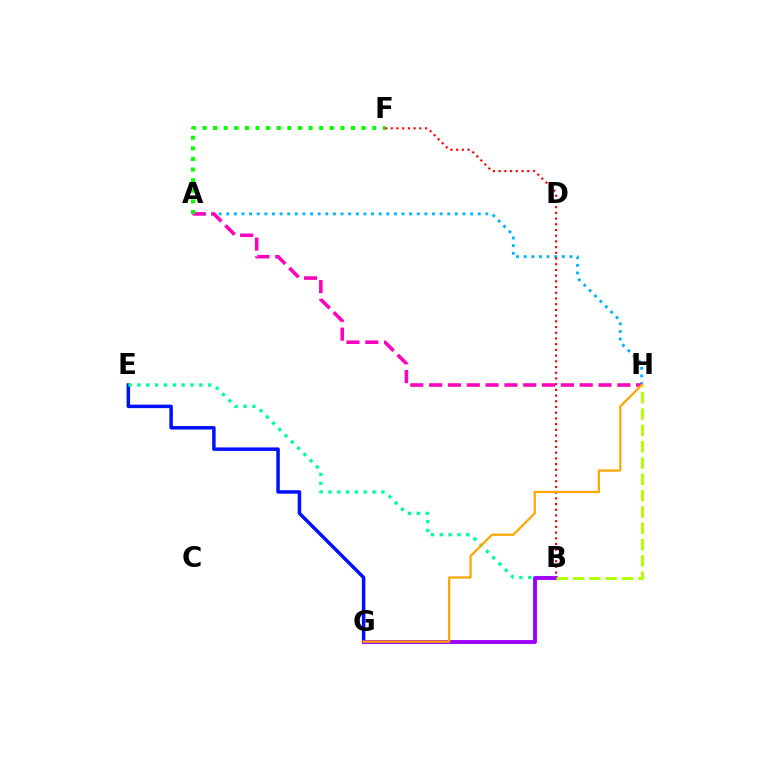{('A', 'H'): [{'color': '#00b5ff', 'line_style': 'dotted', 'thickness': 2.07}, {'color': '#ff00bd', 'line_style': 'dashed', 'thickness': 2.56}], ('E', 'G'): [{'color': '#0010ff', 'line_style': 'solid', 'thickness': 2.51}], ('A', 'F'): [{'color': '#08ff00', 'line_style': 'dotted', 'thickness': 2.88}], ('B', 'E'): [{'color': '#00ff9d', 'line_style': 'dotted', 'thickness': 2.4}], ('B', 'G'): [{'color': '#9b00ff', 'line_style': 'solid', 'thickness': 2.78}], ('B', 'F'): [{'color': '#ff0000', 'line_style': 'dotted', 'thickness': 1.55}], ('G', 'H'): [{'color': '#ffa500', 'line_style': 'solid', 'thickness': 1.6}], ('B', 'H'): [{'color': '#b3ff00', 'line_style': 'dashed', 'thickness': 2.22}]}